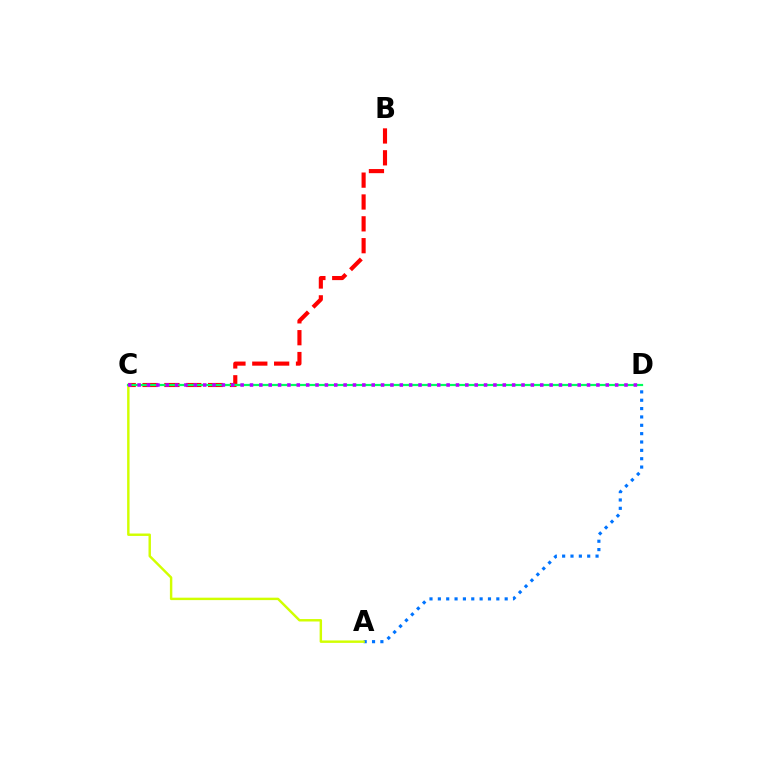{('A', 'D'): [{'color': '#0074ff', 'line_style': 'dotted', 'thickness': 2.27}], ('B', 'C'): [{'color': '#ff0000', 'line_style': 'dashed', 'thickness': 2.97}], ('A', 'C'): [{'color': '#d1ff00', 'line_style': 'solid', 'thickness': 1.75}], ('C', 'D'): [{'color': '#00ff5c', 'line_style': 'solid', 'thickness': 1.59}, {'color': '#b900ff', 'line_style': 'dotted', 'thickness': 2.54}]}